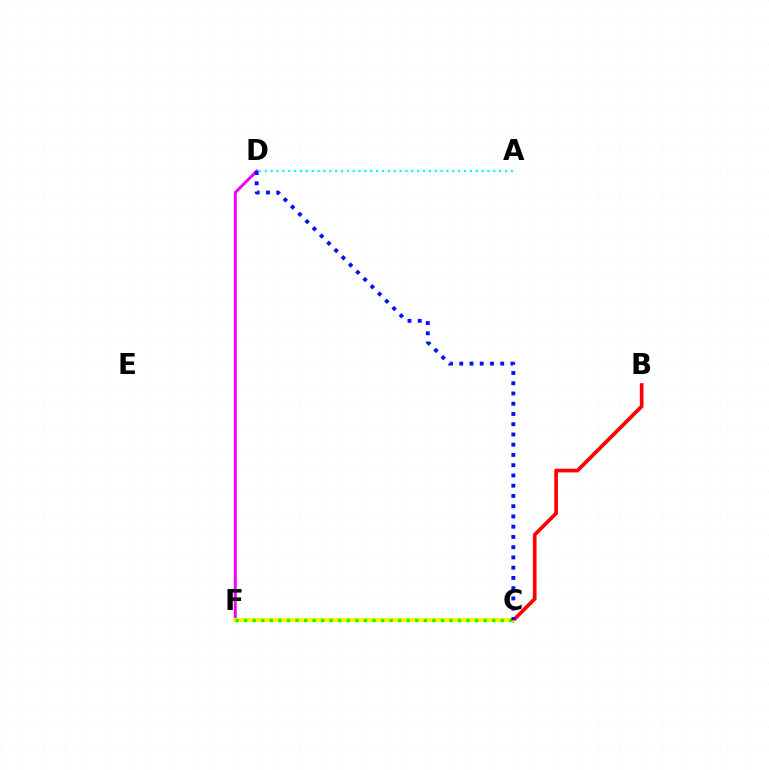{('B', 'C'): [{'color': '#ff0000', 'line_style': 'solid', 'thickness': 2.65}], ('D', 'F'): [{'color': '#ee00ff', 'line_style': 'solid', 'thickness': 2.11}], ('C', 'F'): [{'color': '#fcf500', 'line_style': 'solid', 'thickness': 2.95}, {'color': '#08ff00', 'line_style': 'dotted', 'thickness': 2.32}], ('A', 'D'): [{'color': '#00fff6', 'line_style': 'dotted', 'thickness': 1.59}], ('C', 'D'): [{'color': '#0010ff', 'line_style': 'dotted', 'thickness': 2.78}]}